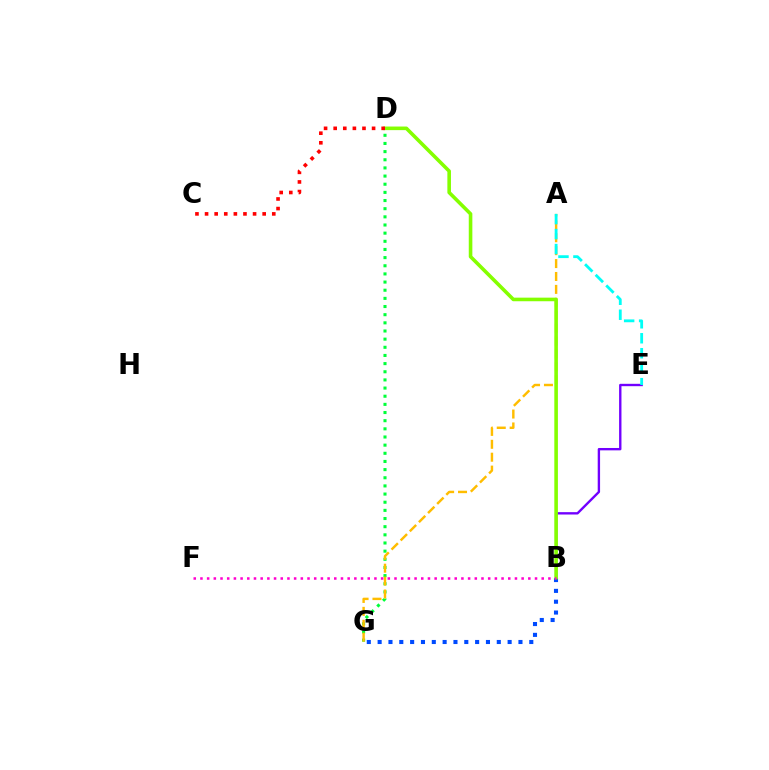{('B', 'E'): [{'color': '#7200ff', 'line_style': 'solid', 'thickness': 1.7}], ('D', 'G'): [{'color': '#00ff39', 'line_style': 'dotted', 'thickness': 2.22}], ('A', 'G'): [{'color': '#ffbd00', 'line_style': 'dashed', 'thickness': 1.75}], ('A', 'E'): [{'color': '#00fff6', 'line_style': 'dashed', 'thickness': 2.03}], ('B', 'G'): [{'color': '#004bff', 'line_style': 'dotted', 'thickness': 2.94}], ('B', 'D'): [{'color': '#84ff00', 'line_style': 'solid', 'thickness': 2.59}], ('B', 'F'): [{'color': '#ff00cf', 'line_style': 'dotted', 'thickness': 1.82}], ('C', 'D'): [{'color': '#ff0000', 'line_style': 'dotted', 'thickness': 2.61}]}